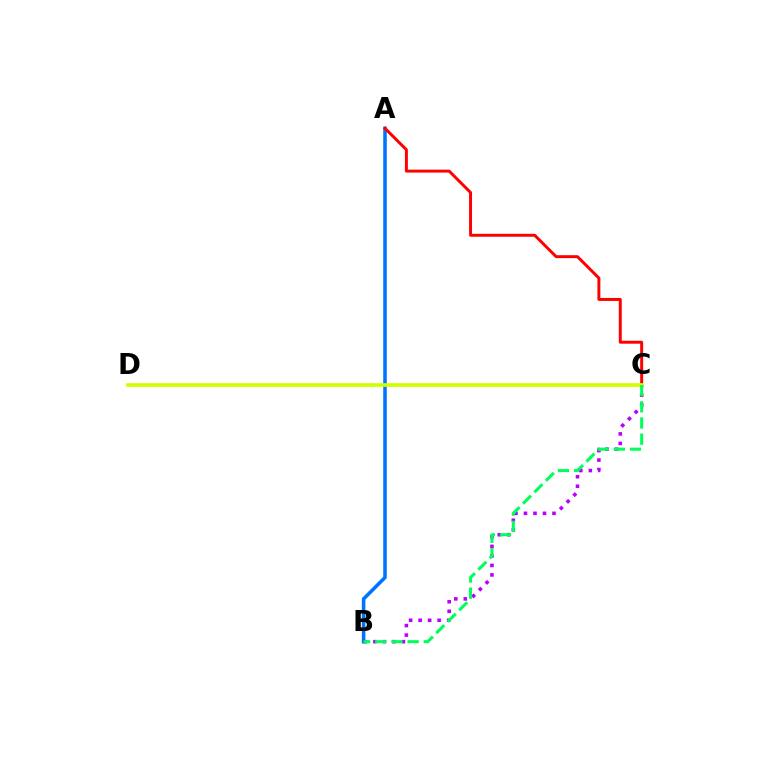{('B', 'C'): [{'color': '#b900ff', 'line_style': 'dotted', 'thickness': 2.58}, {'color': '#00ff5c', 'line_style': 'dashed', 'thickness': 2.2}], ('A', 'B'): [{'color': '#0074ff', 'line_style': 'solid', 'thickness': 2.56}], ('A', 'C'): [{'color': '#ff0000', 'line_style': 'solid', 'thickness': 2.13}], ('C', 'D'): [{'color': '#d1ff00', 'line_style': 'solid', 'thickness': 2.64}]}